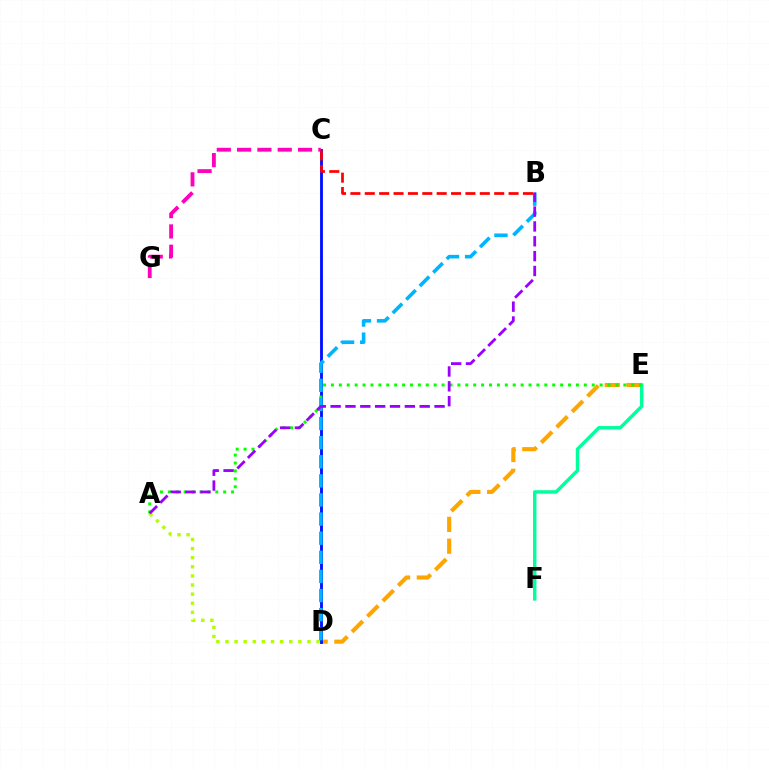{('D', 'E'): [{'color': '#ffa500', 'line_style': 'dashed', 'thickness': 2.96}], ('A', 'D'): [{'color': '#b3ff00', 'line_style': 'dotted', 'thickness': 2.48}], ('E', 'F'): [{'color': '#00ff9d', 'line_style': 'solid', 'thickness': 2.49}], ('C', 'D'): [{'color': '#0010ff', 'line_style': 'solid', 'thickness': 2.05}], ('A', 'E'): [{'color': '#08ff00', 'line_style': 'dotted', 'thickness': 2.15}], ('C', 'G'): [{'color': '#ff00bd', 'line_style': 'dashed', 'thickness': 2.76}], ('B', 'D'): [{'color': '#00b5ff', 'line_style': 'dashed', 'thickness': 2.6}], ('A', 'B'): [{'color': '#9b00ff', 'line_style': 'dashed', 'thickness': 2.02}], ('B', 'C'): [{'color': '#ff0000', 'line_style': 'dashed', 'thickness': 1.95}]}